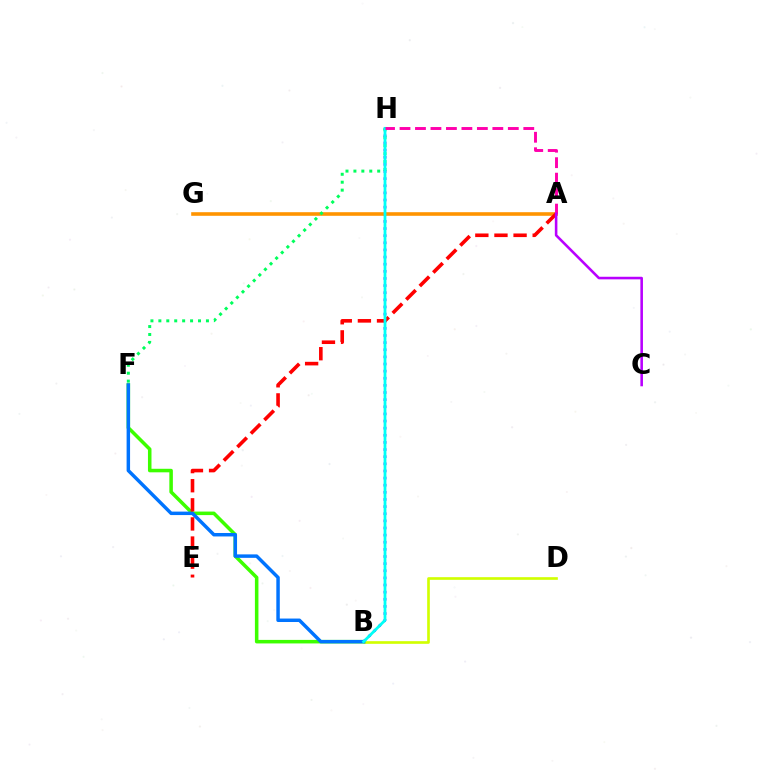{('B', 'H'): [{'color': '#2500ff', 'line_style': 'dotted', 'thickness': 1.94}, {'color': '#00fff6', 'line_style': 'solid', 'thickness': 2.0}], ('B', 'F'): [{'color': '#3dff00', 'line_style': 'solid', 'thickness': 2.54}, {'color': '#0074ff', 'line_style': 'solid', 'thickness': 2.5}], ('A', 'G'): [{'color': '#ff9400', 'line_style': 'solid', 'thickness': 2.6}], ('F', 'H'): [{'color': '#00ff5c', 'line_style': 'dotted', 'thickness': 2.15}], ('B', 'D'): [{'color': '#d1ff00', 'line_style': 'solid', 'thickness': 1.91}], ('A', 'E'): [{'color': '#ff0000', 'line_style': 'dashed', 'thickness': 2.6}], ('A', 'H'): [{'color': '#ff00ac', 'line_style': 'dashed', 'thickness': 2.1}], ('A', 'C'): [{'color': '#b900ff', 'line_style': 'solid', 'thickness': 1.86}]}